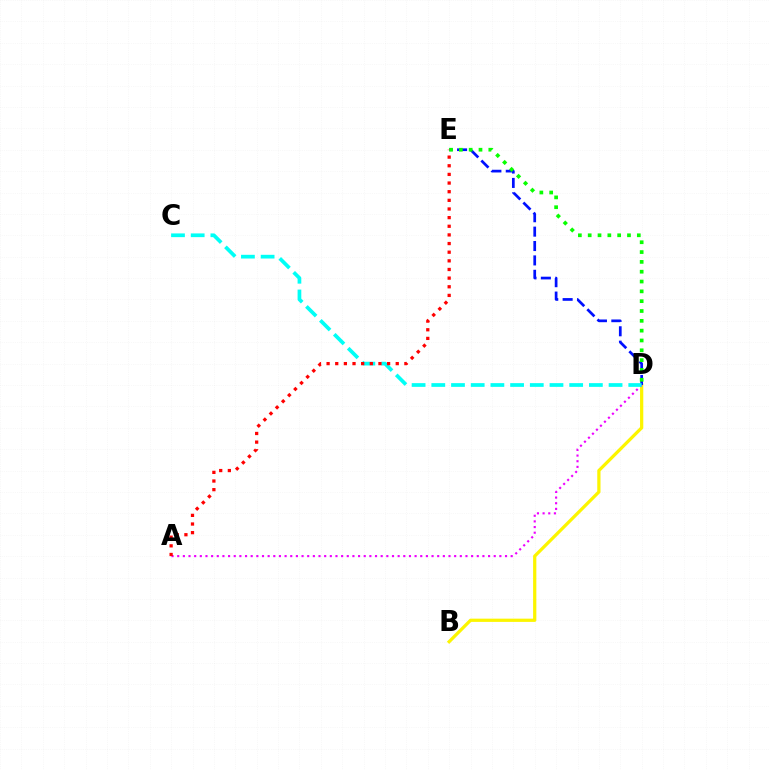{('B', 'D'): [{'color': '#fcf500', 'line_style': 'solid', 'thickness': 2.33}], ('D', 'E'): [{'color': '#0010ff', 'line_style': 'dashed', 'thickness': 1.95}, {'color': '#08ff00', 'line_style': 'dotted', 'thickness': 2.67}], ('A', 'D'): [{'color': '#ee00ff', 'line_style': 'dotted', 'thickness': 1.54}], ('C', 'D'): [{'color': '#00fff6', 'line_style': 'dashed', 'thickness': 2.68}], ('A', 'E'): [{'color': '#ff0000', 'line_style': 'dotted', 'thickness': 2.35}]}